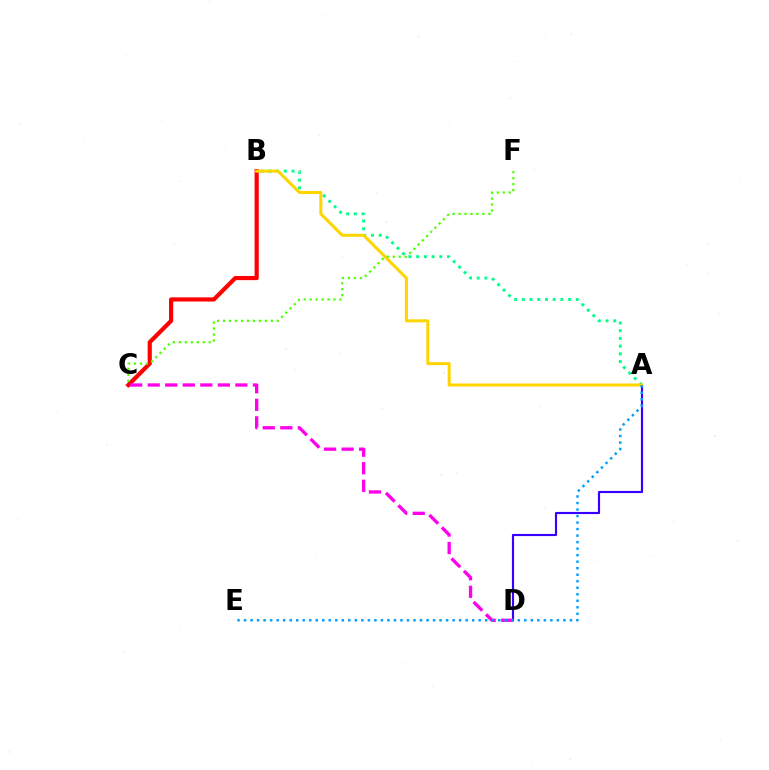{('A', 'D'): [{'color': '#3700ff', 'line_style': 'solid', 'thickness': 1.55}], ('A', 'B'): [{'color': '#00ff86', 'line_style': 'dotted', 'thickness': 2.1}, {'color': '#ffd500', 'line_style': 'solid', 'thickness': 2.17}], ('B', 'C'): [{'color': '#ff0000', 'line_style': 'solid', 'thickness': 3.0}], ('C', 'D'): [{'color': '#ff00ed', 'line_style': 'dashed', 'thickness': 2.38}], ('C', 'F'): [{'color': '#4fff00', 'line_style': 'dotted', 'thickness': 1.62}], ('A', 'E'): [{'color': '#009eff', 'line_style': 'dotted', 'thickness': 1.77}]}